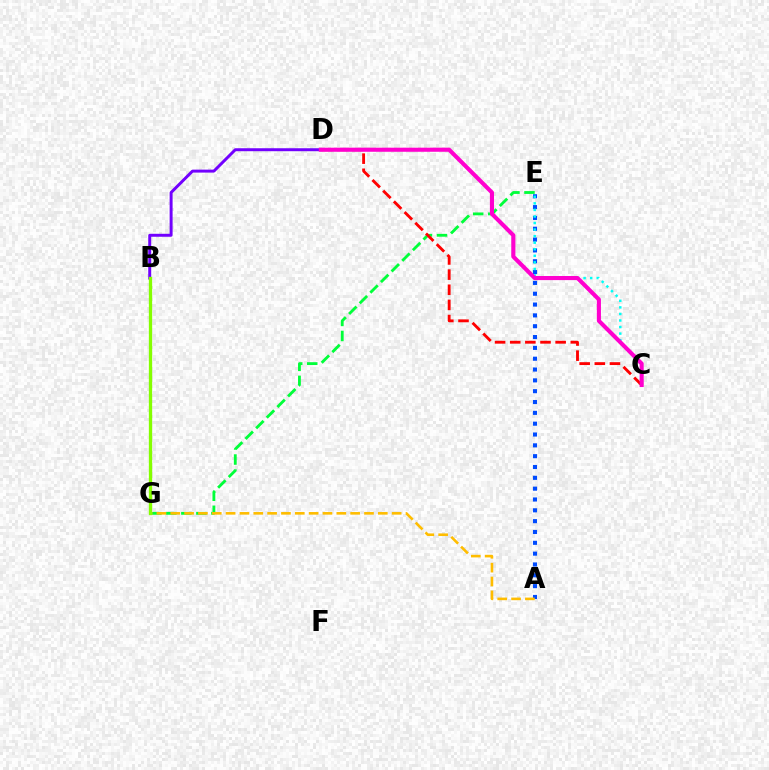{('B', 'D'): [{'color': '#7200ff', 'line_style': 'solid', 'thickness': 2.14}], ('E', 'G'): [{'color': '#00ff39', 'line_style': 'dashed', 'thickness': 2.04}], ('A', 'E'): [{'color': '#004bff', 'line_style': 'dotted', 'thickness': 2.94}], ('A', 'G'): [{'color': '#ffbd00', 'line_style': 'dashed', 'thickness': 1.88}], ('C', 'E'): [{'color': '#00fff6', 'line_style': 'dotted', 'thickness': 1.78}], ('C', 'D'): [{'color': '#ff0000', 'line_style': 'dashed', 'thickness': 2.06}, {'color': '#ff00cf', 'line_style': 'solid', 'thickness': 2.95}], ('B', 'G'): [{'color': '#84ff00', 'line_style': 'solid', 'thickness': 2.38}]}